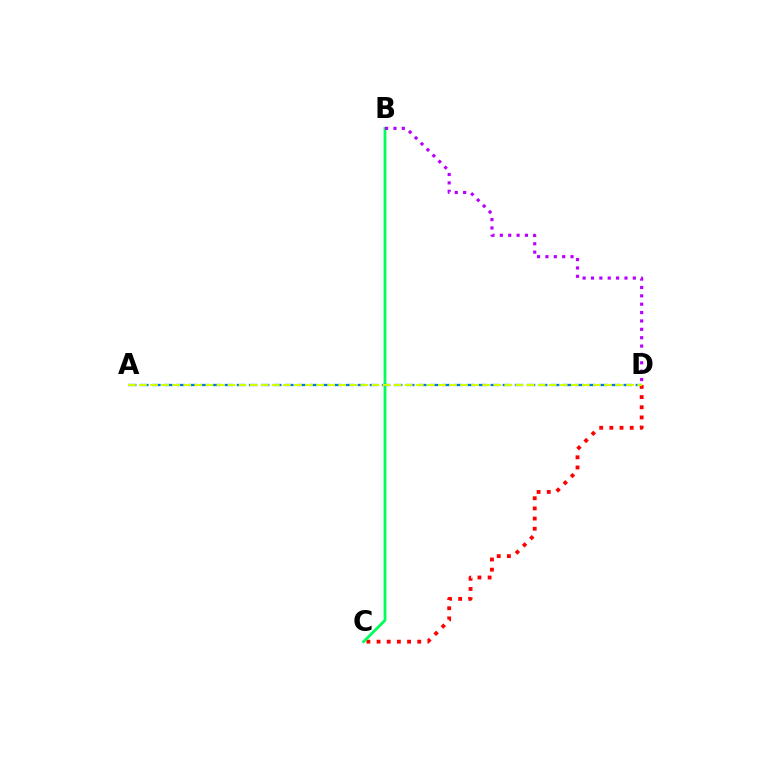{('C', 'D'): [{'color': '#ff0000', 'line_style': 'dotted', 'thickness': 2.76}], ('B', 'C'): [{'color': '#00ff5c', 'line_style': 'solid', 'thickness': 2.03}], ('A', 'D'): [{'color': '#0074ff', 'line_style': 'dashed', 'thickness': 1.64}, {'color': '#d1ff00', 'line_style': 'dashed', 'thickness': 1.5}], ('B', 'D'): [{'color': '#b900ff', 'line_style': 'dotted', 'thickness': 2.27}]}